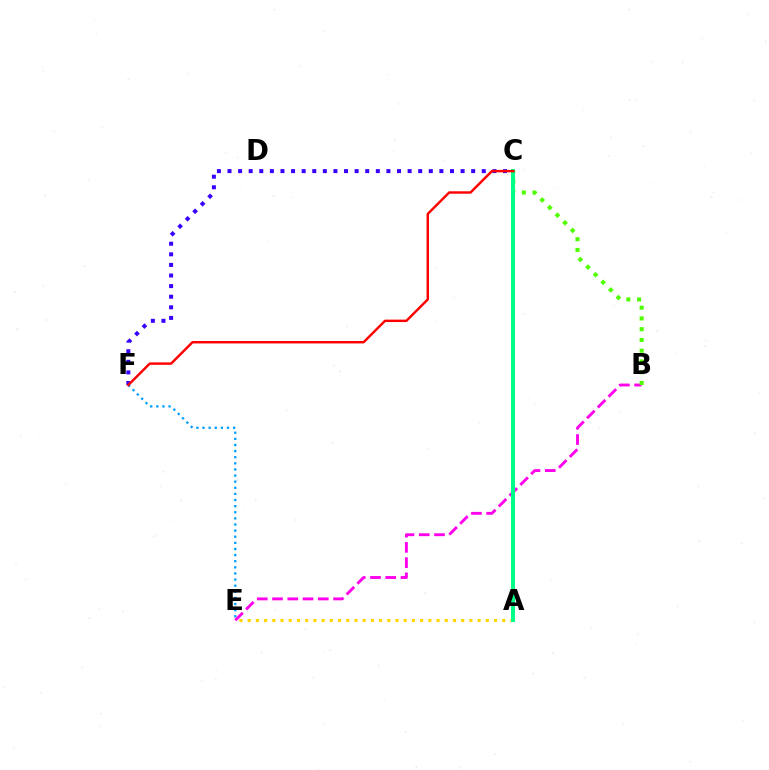{('A', 'E'): [{'color': '#ffd500', 'line_style': 'dotted', 'thickness': 2.23}], ('C', 'F'): [{'color': '#3700ff', 'line_style': 'dotted', 'thickness': 2.88}, {'color': '#ff0000', 'line_style': 'solid', 'thickness': 1.75}], ('B', 'E'): [{'color': '#ff00ed', 'line_style': 'dashed', 'thickness': 2.07}], ('B', 'C'): [{'color': '#4fff00', 'line_style': 'dotted', 'thickness': 2.92}], ('E', 'F'): [{'color': '#009eff', 'line_style': 'dotted', 'thickness': 1.66}], ('A', 'C'): [{'color': '#00ff86', 'line_style': 'solid', 'thickness': 2.91}]}